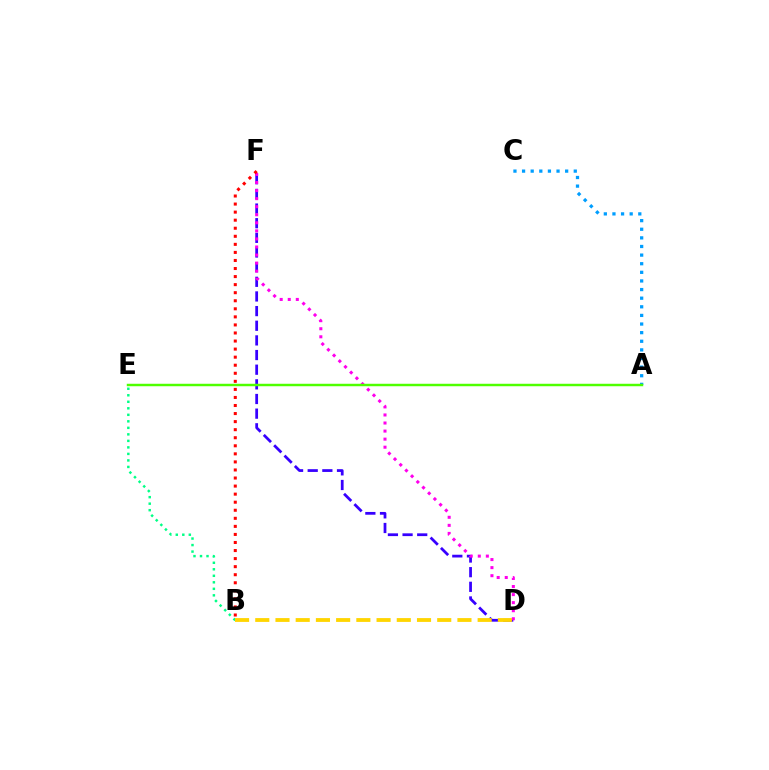{('D', 'F'): [{'color': '#3700ff', 'line_style': 'dashed', 'thickness': 1.99}, {'color': '#ff00ed', 'line_style': 'dotted', 'thickness': 2.19}], ('B', 'E'): [{'color': '#00ff86', 'line_style': 'dotted', 'thickness': 1.77}], ('A', 'C'): [{'color': '#009eff', 'line_style': 'dotted', 'thickness': 2.34}], ('B', 'F'): [{'color': '#ff0000', 'line_style': 'dotted', 'thickness': 2.19}], ('B', 'D'): [{'color': '#ffd500', 'line_style': 'dashed', 'thickness': 2.75}], ('A', 'E'): [{'color': '#4fff00', 'line_style': 'solid', 'thickness': 1.77}]}